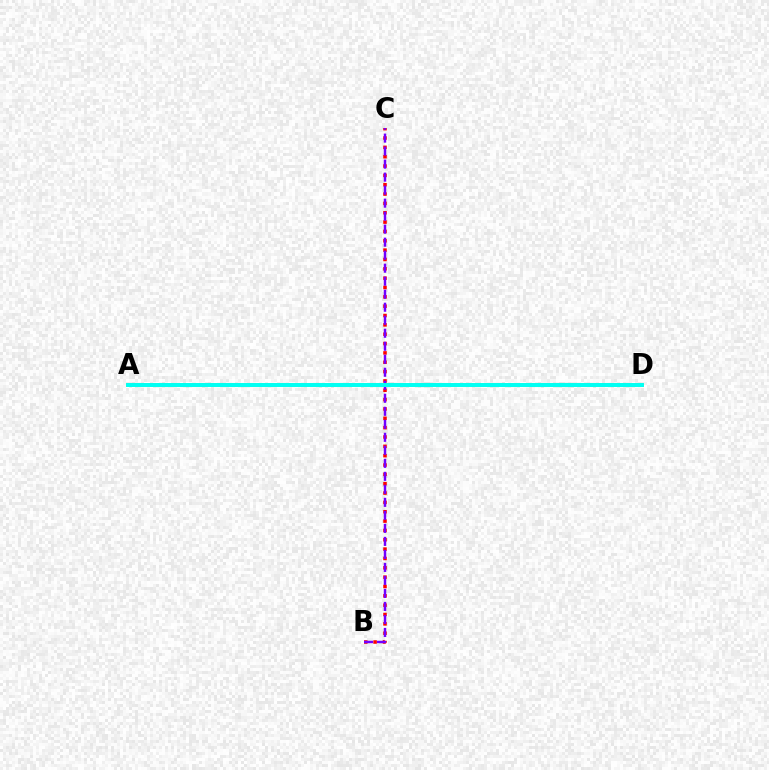{('B', 'C'): [{'color': '#ff0000', 'line_style': 'dotted', 'thickness': 2.54}, {'color': '#7200ff', 'line_style': 'dashed', 'thickness': 1.77}], ('A', 'D'): [{'color': '#84ff00', 'line_style': 'solid', 'thickness': 2.52}, {'color': '#00fff6', 'line_style': 'solid', 'thickness': 2.81}]}